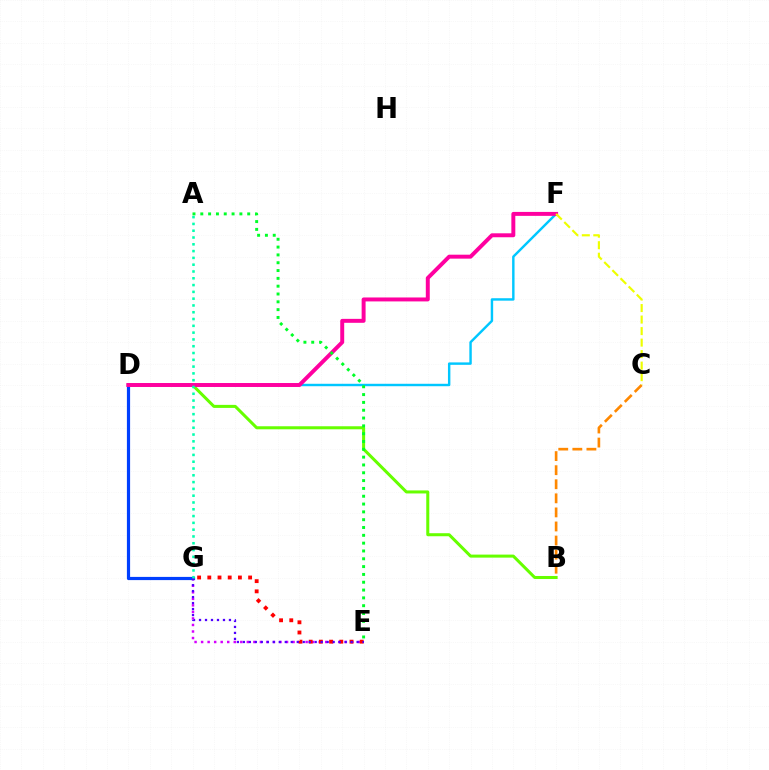{('E', 'G'): [{'color': '#d600ff', 'line_style': 'dotted', 'thickness': 1.78}, {'color': '#ff0000', 'line_style': 'dotted', 'thickness': 2.77}, {'color': '#4f00ff', 'line_style': 'dotted', 'thickness': 1.63}], ('B', 'D'): [{'color': '#66ff00', 'line_style': 'solid', 'thickness': 2.18}], ('D', 'F'): [{'color': '#00c7ff', 'line_style': 'solid', 'thickness': 1.75}, {'color': '#ff00a0', 'line_style': 'solid', 'thickness': 2.84}], ('D', 'G'): [{'color': '#003fff', 'line_style': 'solid', 'thickness': 2.3}], ('B', 'C'): [{'color': '#ff8800', 'line_style': 'dashed', 'thickness': 1.91}], ('A', 'G'): [{'color': '#00ffaf', 'line_style': 'dotted', 'thickness': 1.85}], ('C', 'F'): [{'color': '#eeff00', 'line_style': 'dashed', 'thickness': 1.56}], ('A', 'E'): [{'color': '#00ff27', 'line_style': 'dotted', 'thickness': 2.12}]}